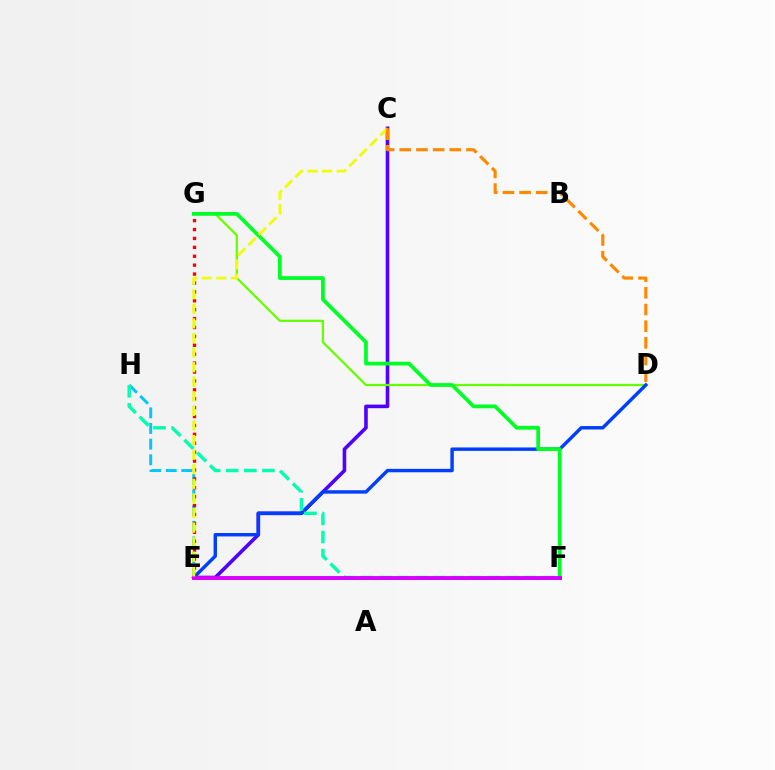{('C', 'E'): [{'color': '#4f00ff', 'line_style': 'solid', 'thickness': 2.59}, {'color': '#eeff00', 'line_style': 'dashed', 'thickness': 1.98}], ('D', 'G'): [{'color': '#66ff00', 'line_style': 'solid', 'thickness': 1.62}], ('D', 'E'): [{'color': '#003fff', 'line_style': 'solid', 'thickness': 2.47}], ('E', 'H'): [{'color': '#00c7ff', 'line_style': 'dashed', 'thickness': 2.13}], ('F', 'G'): [{'color': '#00ff27', 'line_style': 'solid', 'thickness': 2.7}], ('E', 'F'): [{'color': '#ff00a0', 'line_style': 'solid', 'thickness': 2.16}, {'color': '#d600ff', 'line_style': 'solid', 'thickness': 2.79}], ('E', 'G'): [{'color': '#ff0000', 'line_style': 'dotted', 'thickness': 2.42}], ('F', 'H'): [{'color': '#00ffaf', 'line_style': 'dashed', 'thickness': 2.46}], ('C', 'D'): [{'color': '#ff8800', 'line_style': 'dashed', 'thickness': 2.26}]}